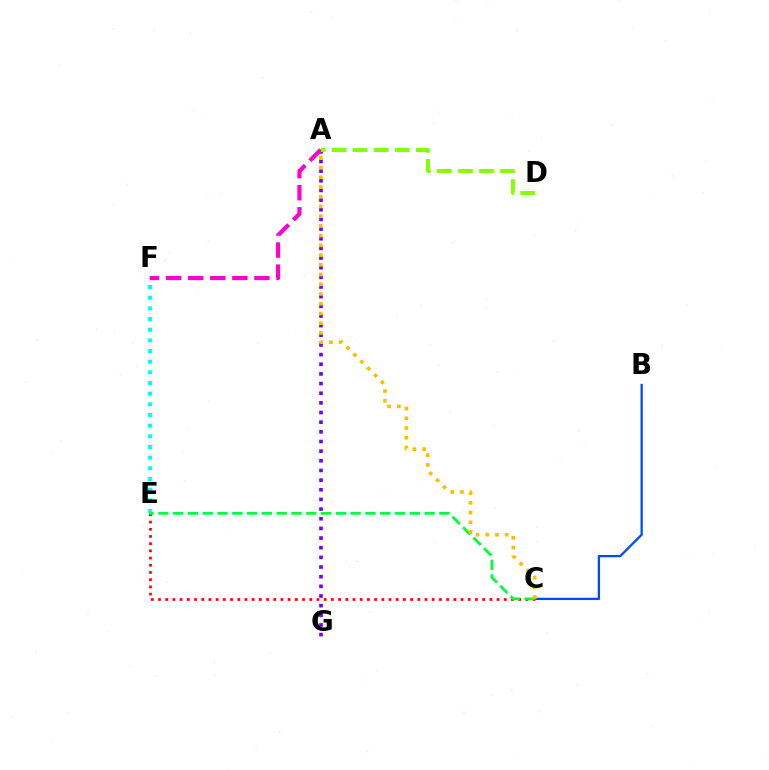{('C', 'E'): [{'color': '#ff0000', 'line_style': 'dotted', 'thickness': 1.96}, {'color': '#00ff39', 'line_style': 'dashed', 'thickness': 2.01}], ('A', 'G'): [{'color': '#7200ff', 'line_style': 'dotted', 'thickness': 2.62}], ('E', 'F'): [{'color': '#00fff6', 'line_style': 'dotted', 'thickness': 2.9}], ('A', 'F'): [{'color': '#ff00cf', 'line_style': 'dashed', 'thickness': 3.0}], ('B', 'C'): [{'color': '#004bff', 'line_style': 'solid', 'thickness': 1.66}], ('A', 'D'): [{'color': '#84ff00', 'line_style': 'dashed', 'thickness': 2.86}], ('A', 'C'): [{'color': '#ffbd00', 'line_style': 'dotted', 'thickness': 2.64}]}